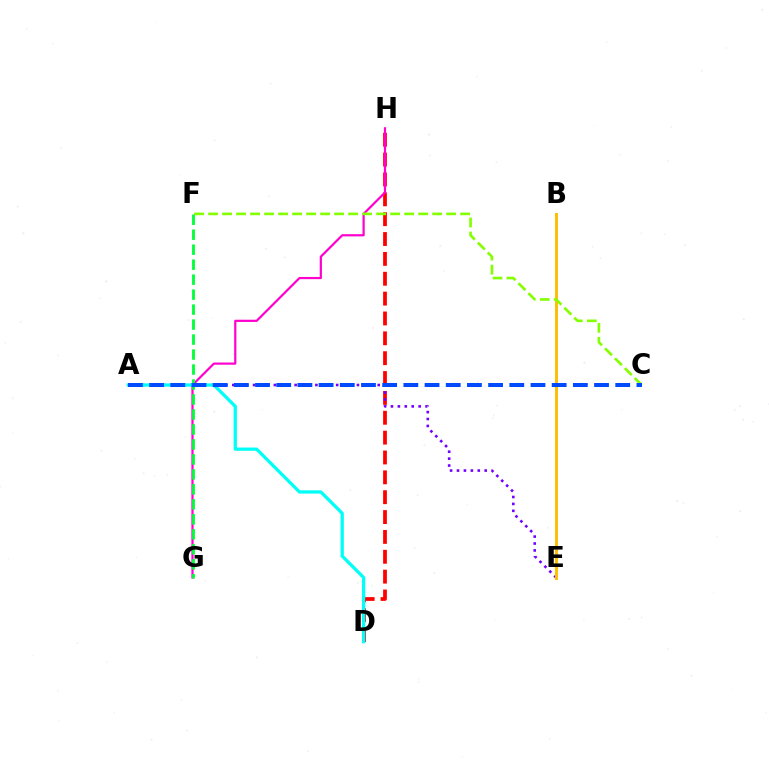{('D', 'H'): [{'color': '#ff0000', 'line_style': 'dashed', 'thickness': 2.7}], ('A', 'E'): [{'color': '#7200ff', 'line_style': 'dotted', 'thickness': 1.88}], ('B', 'E'): [{'color': '#ffbd00', 'line_style': 'solid', 'thickness': 2.1}], ('G', 'H'): [{'color': '#ff00cf', 'line_style': 'solid', 'thickness': 1.59}], ('A', 'D'): [{'color': '#00fff6', 'line_style': 'solid', 'thickness': 2.35}], ('C', 'F'): [{'color': '#84ff00', 'line_style': 'dashed', 'thickness': 1.9}], ('F', 'G'): [{'color': '#00ff39', 'line_style': 'dashed', 'thickness': 2.04}], ('A', 'C'): [{'color': '#004bff', 'line_style': 'dashed', 'thickness': 2.88}]}